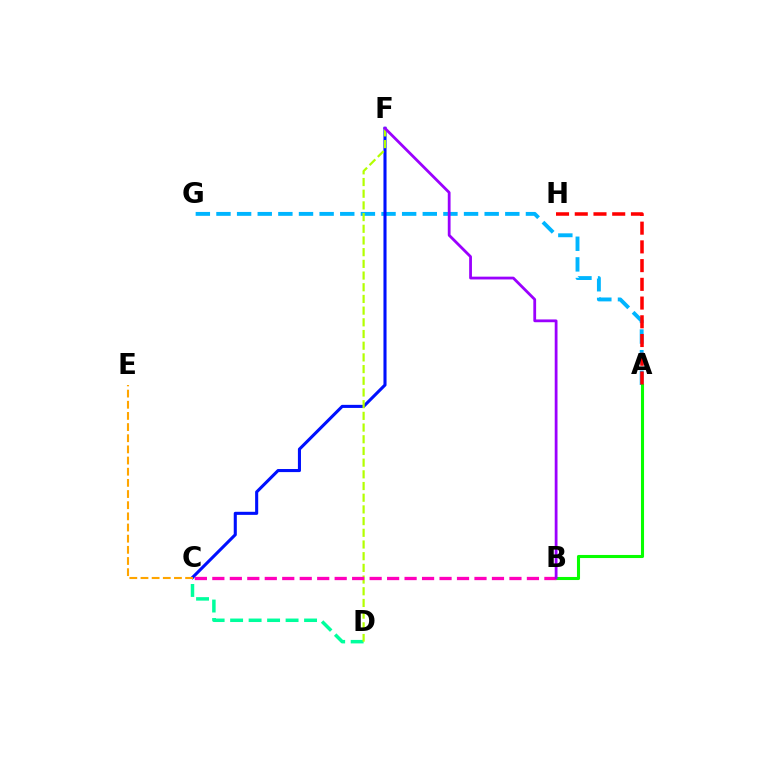{('A', 'G'): [{'color': '#00b5ff', 'line_style': 'dashed', 'thickness': 2.8}], ('C', 'D'): [{'color': '#00ff9d', 'line_style': 'dashed', 'thickness': 2.51}], ('A', 'B'): [{'color': '#08ff00', 'line_style': 'solid', 'thickness': 2.21}], ('C', 'F'): [{'color': '#0010ff', 'line_style': 'solid', 'thickness': 2.22}], ('C', 'E'): [{'color': '#ffa500', 'line_style': 'dashed', 'thickness': 1.52}], ('D', 'F'): [{'color': '#b3ff00', 'line_style': 'dashed', 'thickness': 1.59}], ('A', 'H'): [{'color': '#ff0000', 'line_style': 'dashed', 'thickness': 2.54}], ('B', 'C'): [{'color': '#ff00bd', 'line_style': 'dashed', 'thickness': 2.37}], ('B', 'F'): [{'color': '#9b00ff', 'line_style': 'solid', 'thickness': 2.01}]}